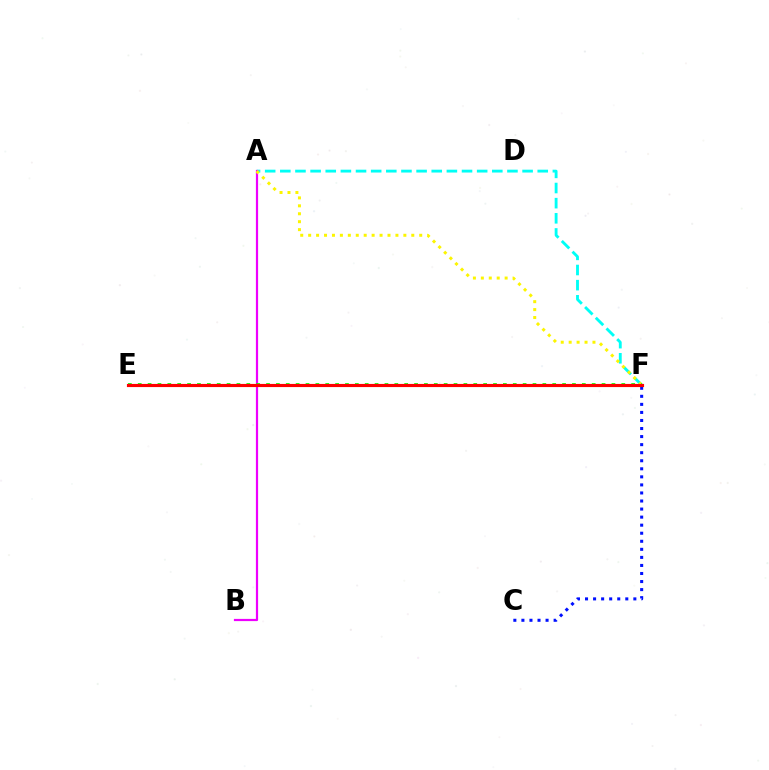{('A', 'F'): [{'color': '#00fff6', 'line_style': 'dashed', 'thickness': 2.06}, {'color': '#fcf500', 'line_style': 'dotted', 'thickness': 2.16}], ('A', 'B'): [{'color': '#ee00ff', 'line_style': 'solid', 'thickness': 1.59}], ('C', 'F'): [{'color': '#0010ff', 'line_style': 'dotted', 'thickness': 2.19}], ('E', 'F'): [{'color': '#08ff00', 'line_style': 'dotted', 'thickness': 2.68}, {'color': '#ff0000', 'line_style': 'solid', 'thickness': 2.27}]}